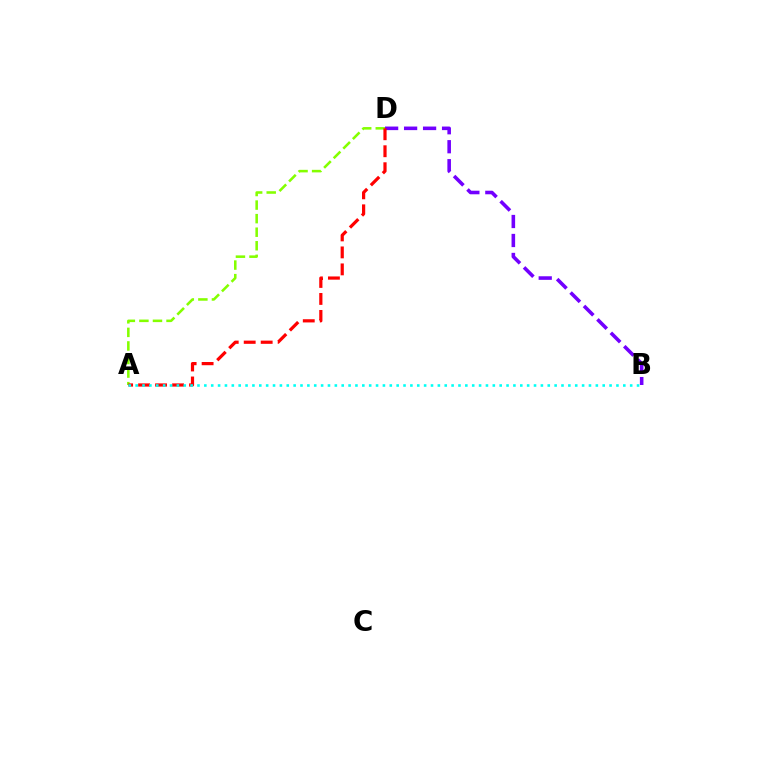{('B', 'D'): [{'color': '#7200ff', 'line_style': 'dashed', 'thickness': 2.58}], ('A', 'D'): [{'color': '#84ff00', 'line_style': 'dashed', 'thickness': 1.84}, {'color': '#ff0000', 'line_style': 'dashed', 'thickness': 2.31}], ('A', 'B'): [{'color': '#00fff6', 'line_style': 'dotted', 'thickness': 1.87}]}